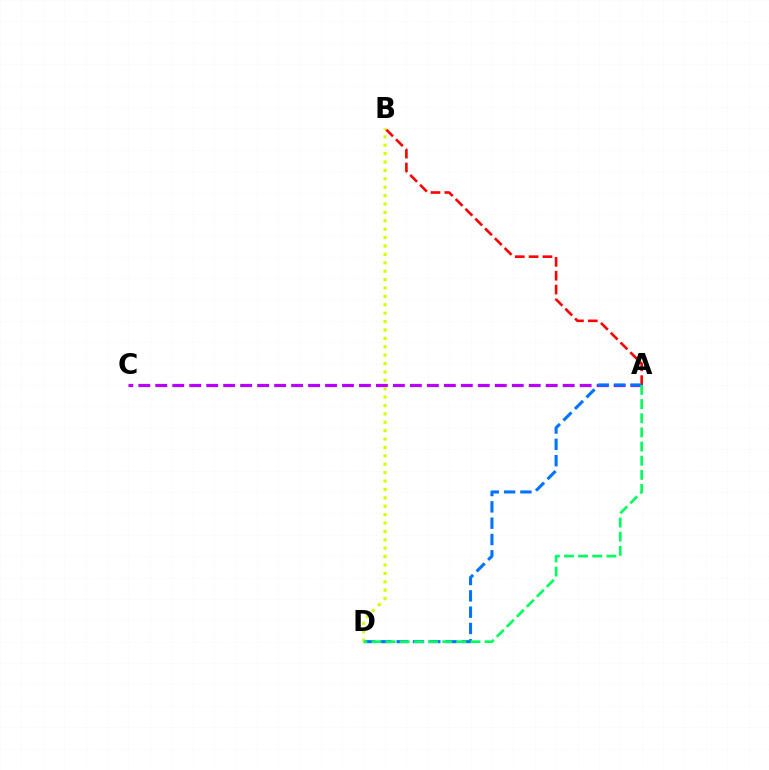{('A', 'C'): [{'color': '#b900ff', 'line_style': 'dashed', 'thickness': 2.31}], ('A', 'B'): [{'color': '#ff0000', 'line_style': 'dashed', 'thickness': 1.88}], ('A', 'D'): [{'color': '#0074ff', 'line_style': 'dashed', 'thickness': 2.22}, {'color': '#00ff5c', 'line_style': 'dashed', 'thickness': 1.92}], ('B', 'D'): [{'color': '#d1ff00', 'line_style': 'dotted', 'thickness': 2.28}]}